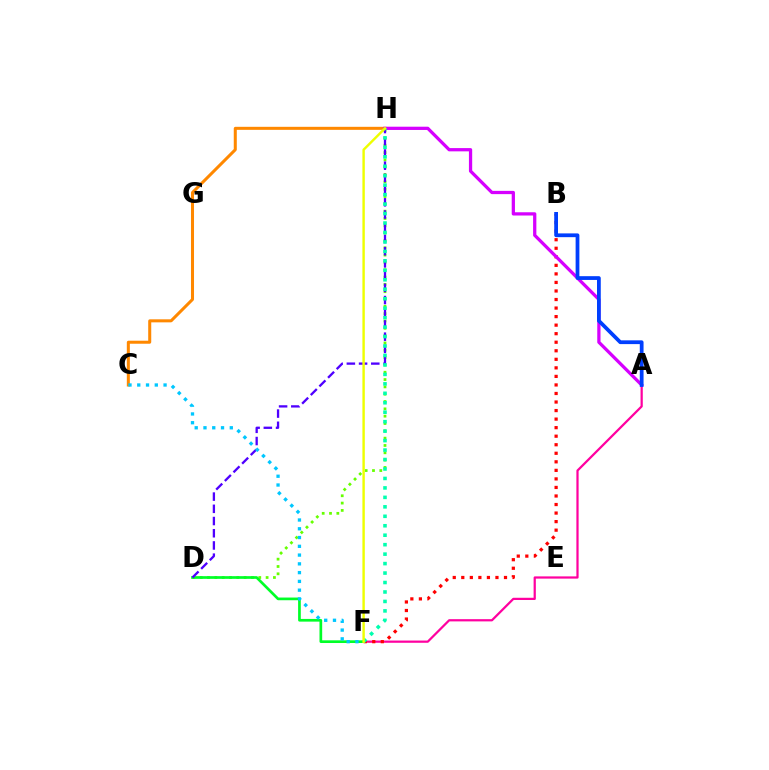{('D', 'H'): [{'color': '#66ff00', 'line_style': 'dotted', 'thickness': 1.99}, {'color': '#4f00ff', 'line_style': 'dashed', 'thickness': 1.66}], ('A', 'F'): [{'color': '#ff00a0', 'line_style': 'solid', 'thickness': 1.61}], ('B', 'F'): [{'color': '#ff0000', 'line_style': 'dotted', 'thickness': 2.32}], ('D', 'F'): [{'color': '#00ff27', 'line_style': 'solid', 'thickness': 1.94}], ('C', 'H'): [{'color': '#ff8800', 'line_style': 'solid', 'thickness': 2.18}], ('A', 'H'): [{'color': '#d600ff', 'line_style': 'solid', 'thickness': 2.34}], ('A', 'B'): [{'color': '#003fff', 'line_style': 'solid', 'thickness': 2.71}], ('F', 'H'): [{'color': '#00ffaf', 'line_style': 'dotted', 'thickness': 2.57}, {'color': '#eeff00', 'line_style': 'solid', 'thickness': 1.74}], ('C', 'F'): [{'color': '#00c7ff', 'line_style': 'dotted', 'thickness': 2.38}]}